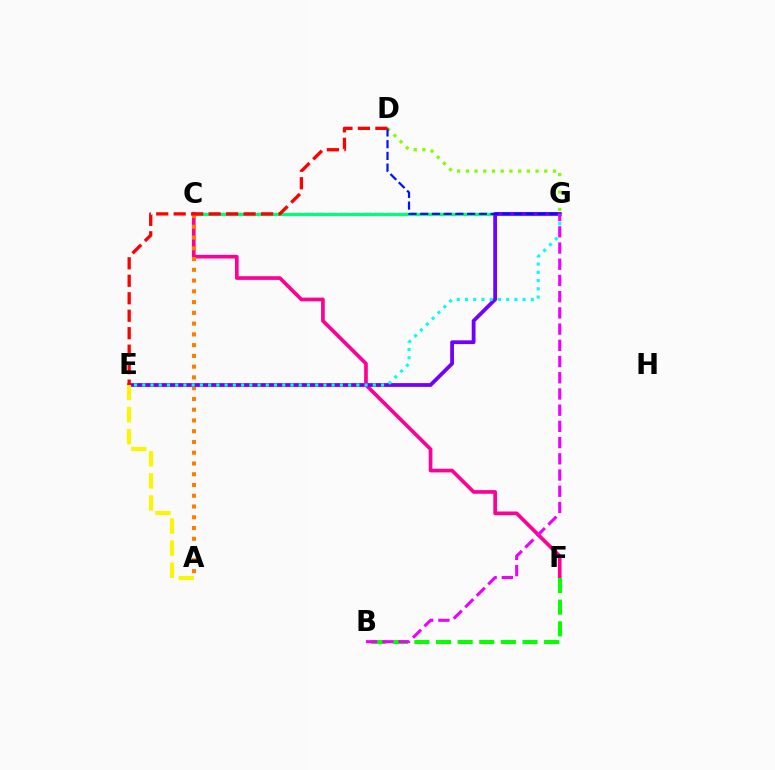{('C', 'G'): [{'color': '#008cff', 'line_style': 'dashed', 'thickness': 1.6}, {'color': '#00ff74', 'line_style': 'solid', 'thickness': 2.28}], ('C', 'F'): [{'color': '#ff0094', 'line_style': 'solid', 'thickness': 2.64}], ('A', 'C'): [{'color': '#ff7c00', 'line_style': 'dotted', 'thickness': 2.92}], ('E', 'G'): [{'color': '#7200ff', 'line_style': 'solid', 'thickness': 2.72}, {'color': '#00fff6', 'line_style': 'dotted', 'thickness': 2.24}], ('D', 'G'): [{'color': '#84ff00', 'line_style': 'dotted', 'thickness': 2.37}, {'color': '#0010ff', 'line_style': 'dashed', 'thickness': 1.59}], ('A', 'E'): [{'color': '#fcf500', 'line_style': 'dashed', 'thickness': 3.0}], ('B', 'F'): [{'color': '#08ff00', 'line_style': 'dashed', 'thickness': 2.94}], ('D', 'E'): [{'color': '#ff0000', 'line_style': 'dashed', 'thickness': 2.37}], ('B', 'G'): [{'color': '#ee00ff', 'line_style': 'dashed', 'thickness': 2.2}]}